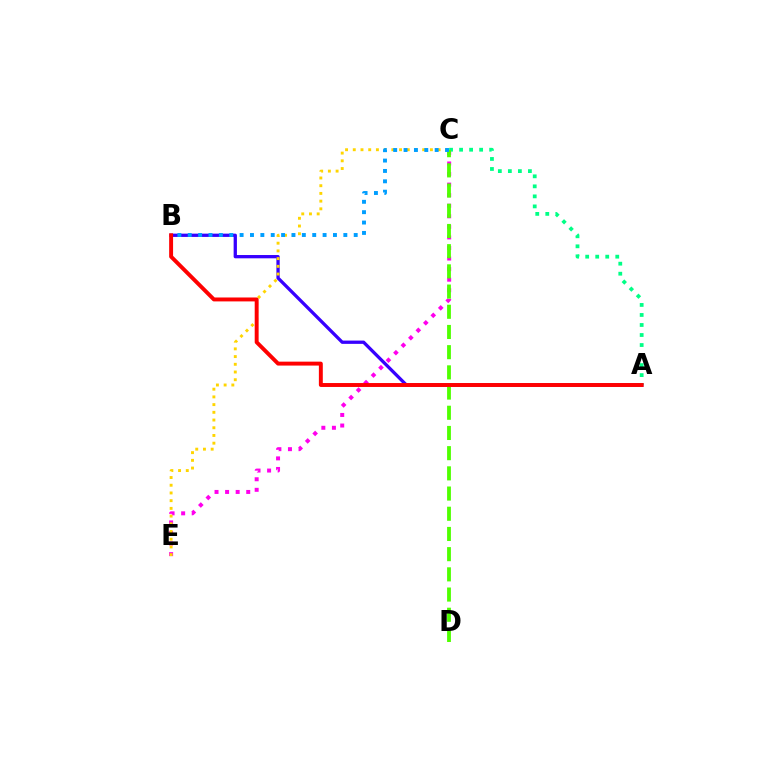{('C', 'E'): [{'color': '#ff00ed', 'line_style': 'dotted', 'thickness': 2.87}, {'color': '#ffd500', 'line_style': 'dotted', 'thickness': 2.1}], ('A', 'B'): [{'color': '#3700ff', 'line_style': 'solid', 'thickness': 2.37}, {'color': '#ff0000', 'line_style': 'solid', 'thickness': 2.82}], ('A', 'C'): [{'color': '#00ff86', 'line_style': 'dotted', 'thickness': 2.72}], ('C', 'D'): [{'color': '#4fff00', 'line_style': 'dashed', 'thickness': 2.74}], ('B', 'C'): [{'color': '#009eff', 'line_style': 'dotted', 'thickness': 2.82}]}